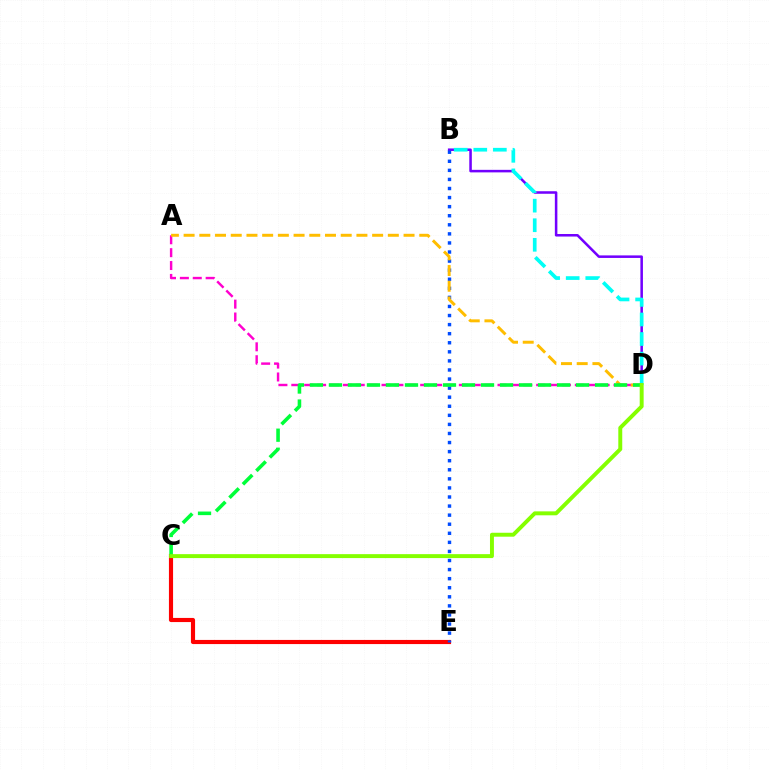{('B', 'D'): [{'color': '#7200ff', 'line_style': 'solid', 'thickness': 1.83}, {'color': '#00fff6', 'line_style': 'dashed', 'thickness': 2.66}], ('A', 'D'): [{'color': '#ff00cf', 'line_style': 'dashed', 'thickness': 1.75}, {'color': '#ffbd00', 'line_style': 'dashed', 'thickness': 2.13}], ('C', 'E'): [{'color': '#ff0000', 'line_style': 'solid', 'thickness': 2.98}], ('B', 'E'): [{'color': '#004bff', 'line_style': 'dotted', 'thickness': 2.47}], ('C', 'D'): [{'color': '#00ff39', 'line_style': 'dashed', 'thickness': 2.58}, {'color': '#84ff00', 'line_style': 'solid', 'thickness': 2.83}]}